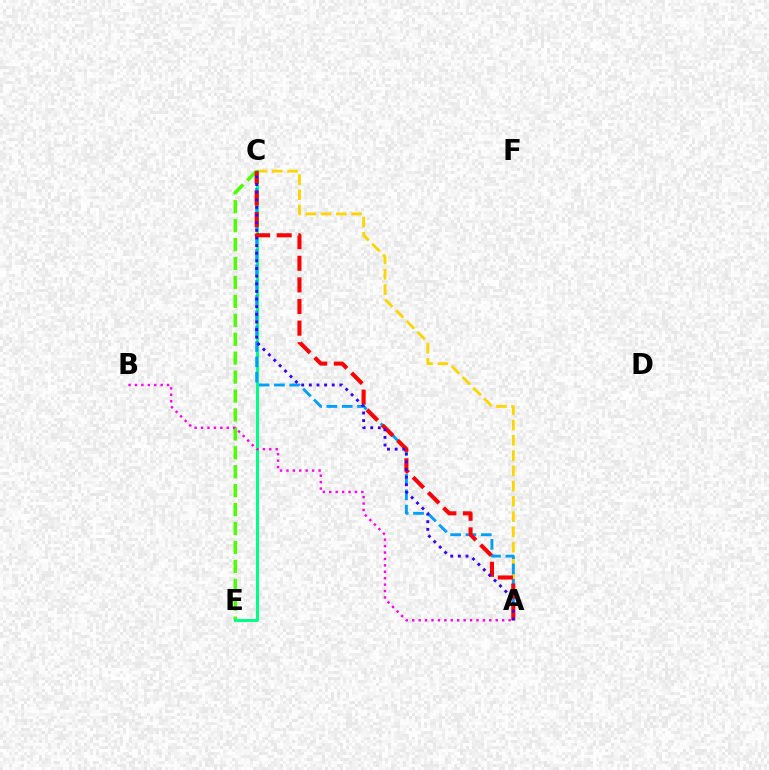{('C', 'E'): [{'color': '#4fff00', 'line_style': 'dashed', 'thickness': 2.57}, {'color': '#00ff86', 'line_style': 'solid', 'thickness': 2.15}], ('A', 'C'): [{'color': '#ffd500', 'line_style': 'dashed', 'thickness': 2.07}, {'color': '#009eff', 'line_style': 'dashed', 'thickness': 2.08}, {'color': '#ff0000', 'line_style': 'dashed', 'thickness': 2.94}, {'color': '#3700ff', 'line_style': 'dotted', 'thickness': 2.07}], ('A', 'B'): [{'color': '#ff00ed', 'line_style': 'dotted', 'thickness': 1.75}]}